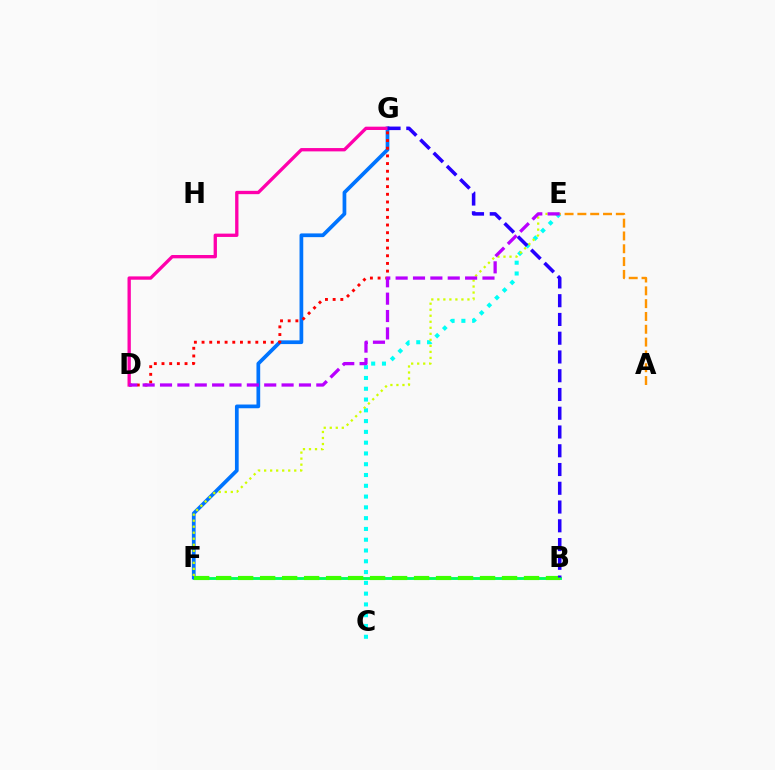{('B', 'F'): [{'color': '#00ff5c', 'line_style': 'solid', 'thickness': 2.06}, {'color': '#3dff00', 'line_style': 'dashed', 'thickness': 2.99}], ('F', 'G'): [{'color': '#0074ff', 'line_style': 'solid', 'thickness': 2.68}], ('C', 'E'): [{'color': '#00fff6', 'line_style': 'dotted', 'thickness': 2.93}], ('D', 'G'): [{'color': '#ff0000', 'line_style': 'dotted', 'thickness': 2.09}, {'color': '#ff00ac', 'line_style': 'solid', 'thickness': 2.39}], ('E', 'F'): [{'color': '#d1ff00', 'line_style': 'dotted', 'thickness': 1.64}], ('B', 'G'): [{'color': '#2500ff', 'line_style': 'dashed', 'thickness': 2.55}], ('D', 'E'): [{'color': '#b900ff', 'line_style': 'dashed', 'thickness': 2.36}], ('A', 'E'): [{'color': '#ff9400', 'line_style': 'dashed', 'thickness': 1.74}]}